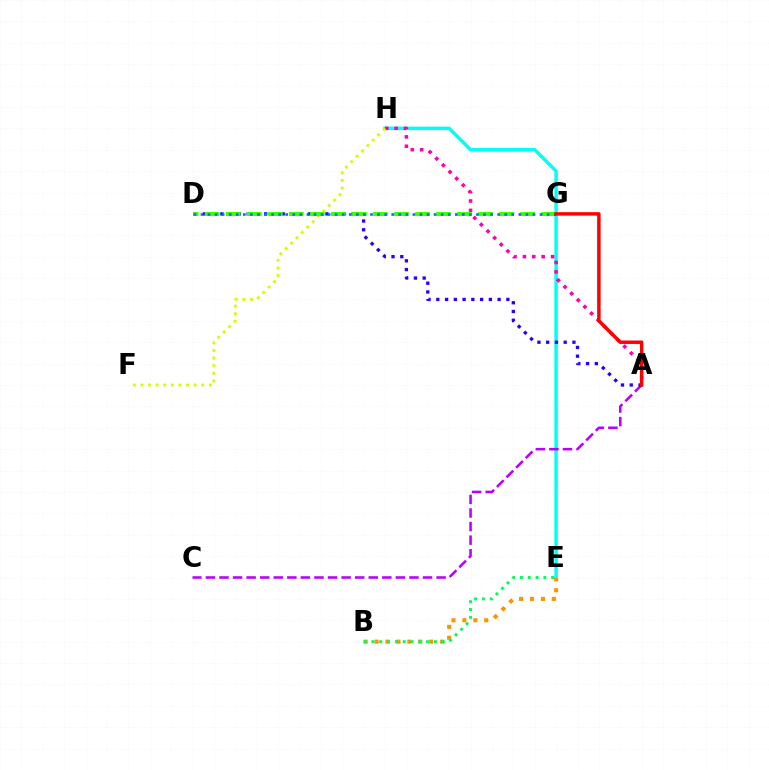{('E', 'H'): [{'color': '#00fff6', 'line_style': 'solid', 'thickness': 2.5}], ('B', 'E'): [{'color': '#ff9400', 'line_style': 'dotted', 'thickness': 2.97}, {'color': '#00ff5c', 'line_style': 'dotted', 'thickness': 2.12}], ('A', 'C'): [{'color': '#b900ff', 'line_style': 'dashed', 'thickness': 1.84}], ('A', 'H'): [{'color': '#ff00ac', 'line_style': 'dotted', 'thickness': 2.55}], ('F', 'H'): [{'color': '#d1ff00', 'line_style': 'dotted', 'thickness': 2.07}], ('A', 'D'): [{'color': '#2500ff', 'line_style': 'dotted', 'thickness': 2.38}], ('D', 'G'): [{'color': '#3dff00', 'line_style': 'dashed', 'thickness': 2.86}, {'color': '#0074ff', 'line_style': 'dotted', 'thickness': 1.92}], ('A', 'G'): [{'color': '#ff0000', 'line_style': 'solid', 'thickness': 2.49}]}